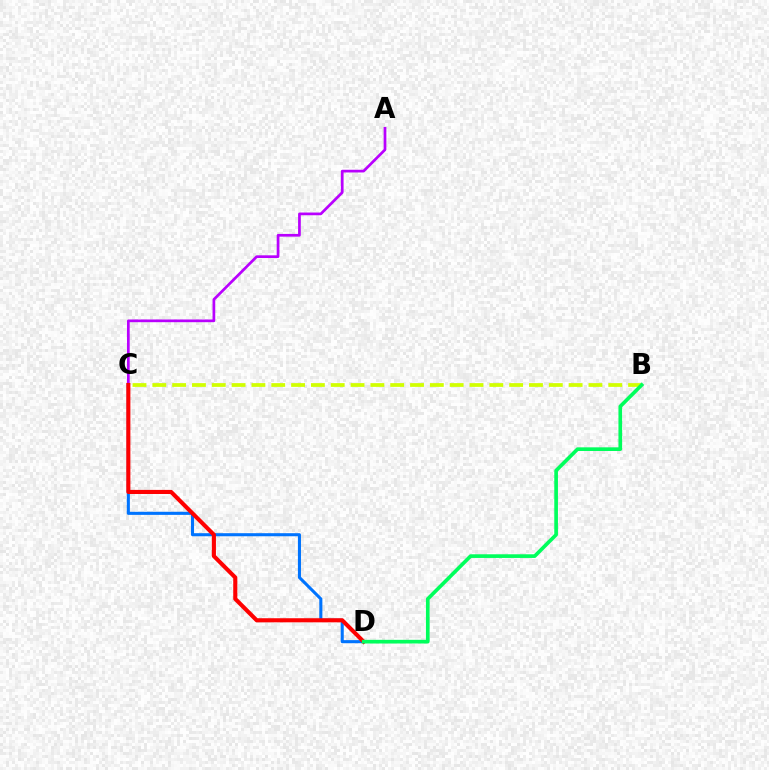{('B', 'C'): [{'color': '#d1ff00', 'line_style': 'dashed', 'thickness': 2.69}], ('C', 'D'): [{'color': '#0074ff', 'line_style': 'solid', 'thickness': 2.21}, {'color': '#ff0000', 'line_style': 'solid', 'thickness': 2.95}], ('A', 'C'): [{'color': '#b900ff', 'line_style': 'solid', 'thickness': 1.95}], ('B', 'D'): [{'color': '#00ff5c', 'line_style': 'solid', 'thickness': 2.64}]}